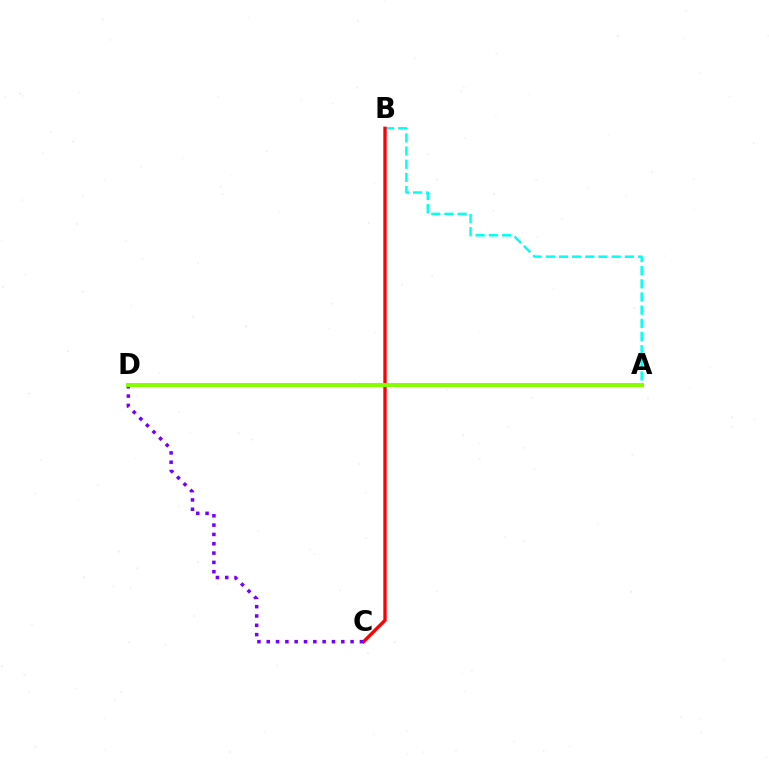{('A', 'B'): [{'color': '#00fff6', 'line_style': 'dashed', 'thickness': 1.79}], ('B', 'C'): [{'color': '#ff0000', 'line_style': 'solid', 'thickness': 2.42}], ('C', 'D'): [{'color': '#7200ff', 'line_style': 'dotted', 'thickness': 2.53}], ('A', 'D'): [{'color': '#84ff00', 'line_style': 'solid', 'thickness': 2.88}]}